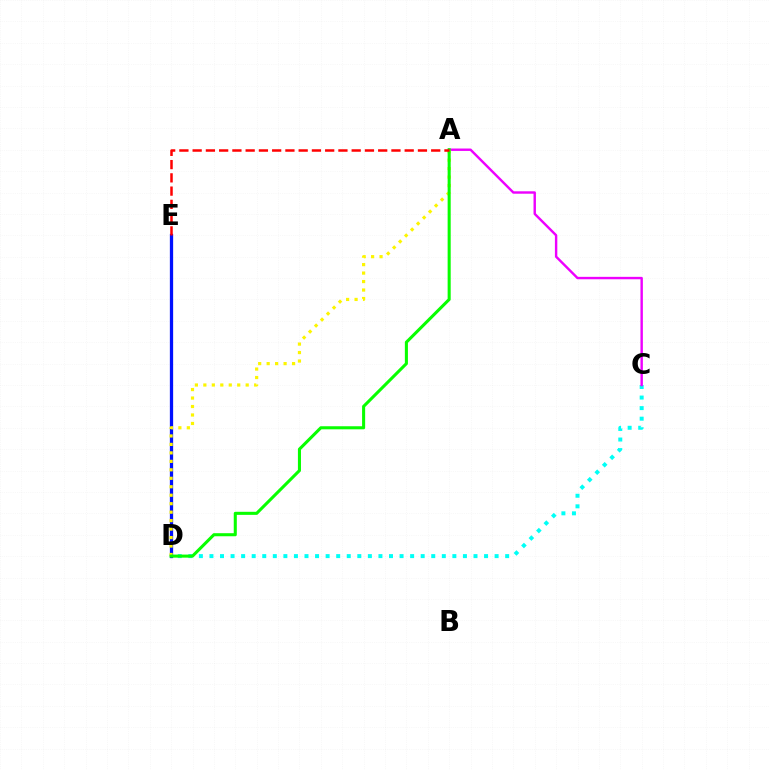{('C', 'D'): [{'color': '#00fff6', 'line_style': 'dotted', 'thickness': 2.87}], ('A', 'C'): [{'color': '#ee00ff', 'line_style': 'solid', 'thickness': 1.74}], ('D', 'E'): [{'color': '#0010ff', 'line_style': 'solid', 'thickness': 2.36}], ('A', 'D'): [{'color': '#fcf500', 'line_style': 'dotted', 'thickness': 2.3}, {'color': '#08ff00', 'line_style': 'solid', 'thickness': 2.21}], ('A', 'E'): [{'color': '#ff0000', 'line_style': 'dashed', 'thickness': 1.8}]}